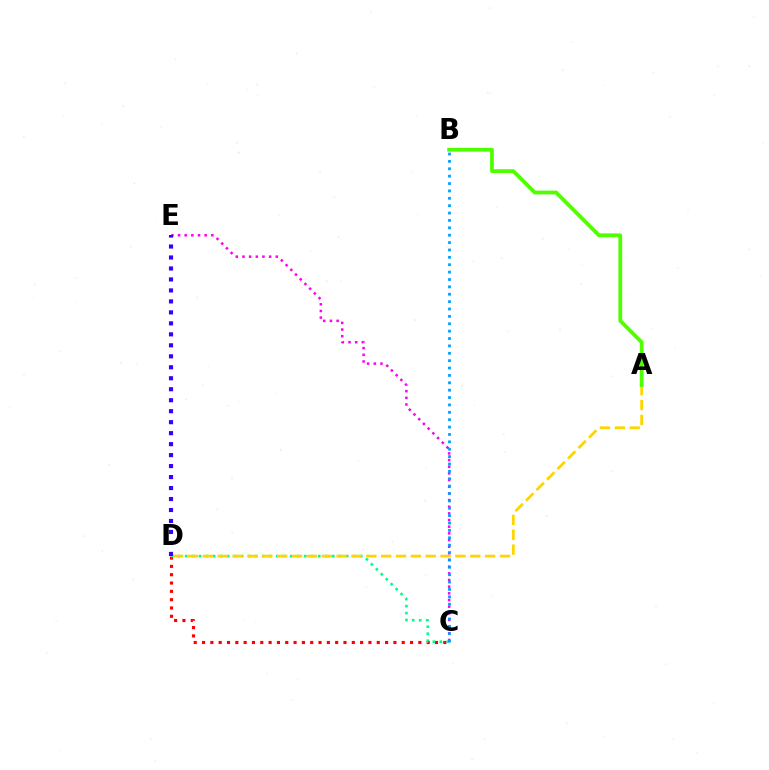{('C', 'D'): [{'color': '#ff0000', 'line_style': 'dotted', 'thickness': 2.26}, {'color': '#00ff86', 'line_style': 'dotted', 'thickness': 1.9}], ('C', 'E'): [{'color': '#ff00ed', 'line_style': 'dotted', 'thickness': 1.81}], ('B', 'C'): [{'color': '#009eff', 'line_style': 'dotted', 'thickness': 2.01}], ('A', 'D'): [{'color': '#ffd500', 'line_style': 'dashed', 'thickness': 2.02}], ('A', 'B'): [{'color': '#4fff00', 'line_style': 'solid', 'thickness': 2.72}], ('D', 'E'): [{'color': '#3700ff', 'line_style': 'dotted', 'thickness': 2.98}]}